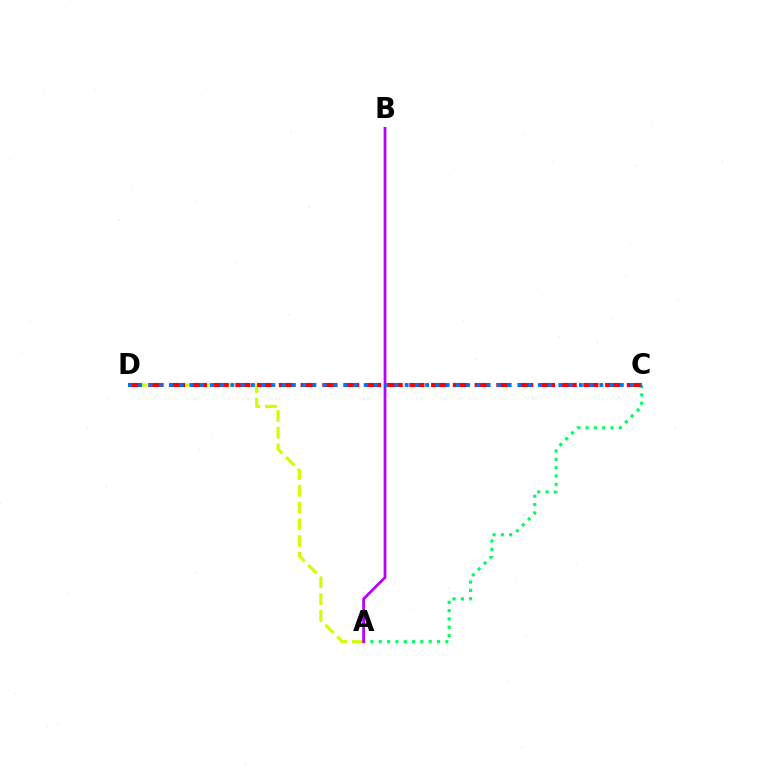{('A', 'D'): [{'color': '#d1ff00', 'line_style': 'dashed', 'thickness': 2.27}], ('A', 'C'): [{'color': '#00ff5c', 'line_style': 'dotted', 'thickness': 2.26}], ('C', 'D'): [{'color': '#ff0000', 'line_style': 'dashed', 'thickness': 2.95}, {'color': '#0074ff', 'line_style': 'dotted', 'thickness': 2.78}], ('A', 'B'): [{'color': '#b900ff', 'line_style': 'solid', 'thickness': 1.99}]}